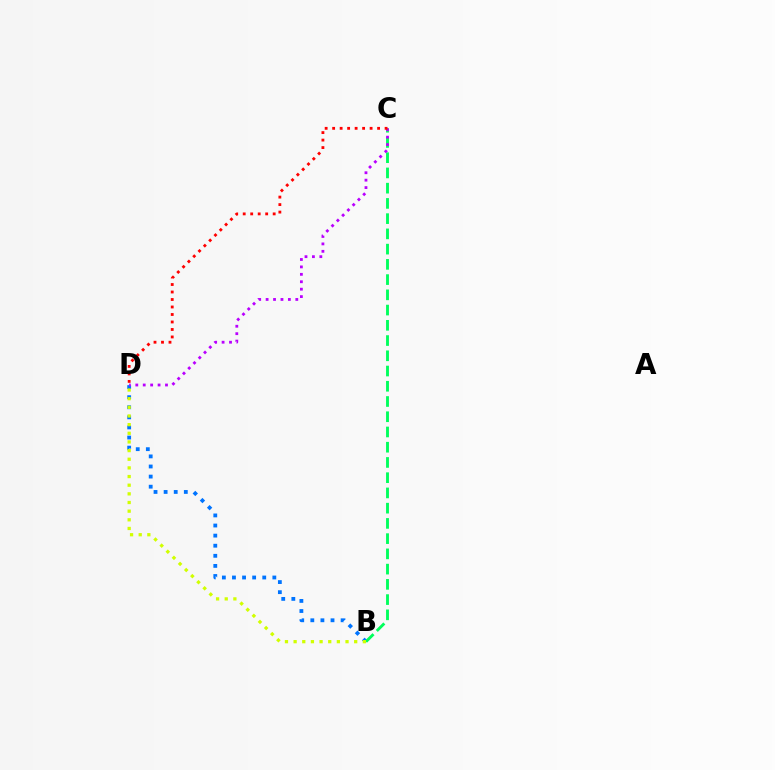{('B', 'D'): [{'color': '#0074ff', 'line_style': 'dotted', 'thickness': 2.74}, {'color': '#d1ff00', 'line_style': 'dotted', 'thickness': 2.35}], ('B', 'C'): [{'color': '#00ff5c', 'line_style': 'dashed', 'thickness': 2.07}], ('C', 'D'): [{'color': '#b900ff', 'line_style': 'dotted', 'thickness': 2.02}, {'color': '#ff0000', 'line_style': 'dotted', 'thickness': 2.04}]}